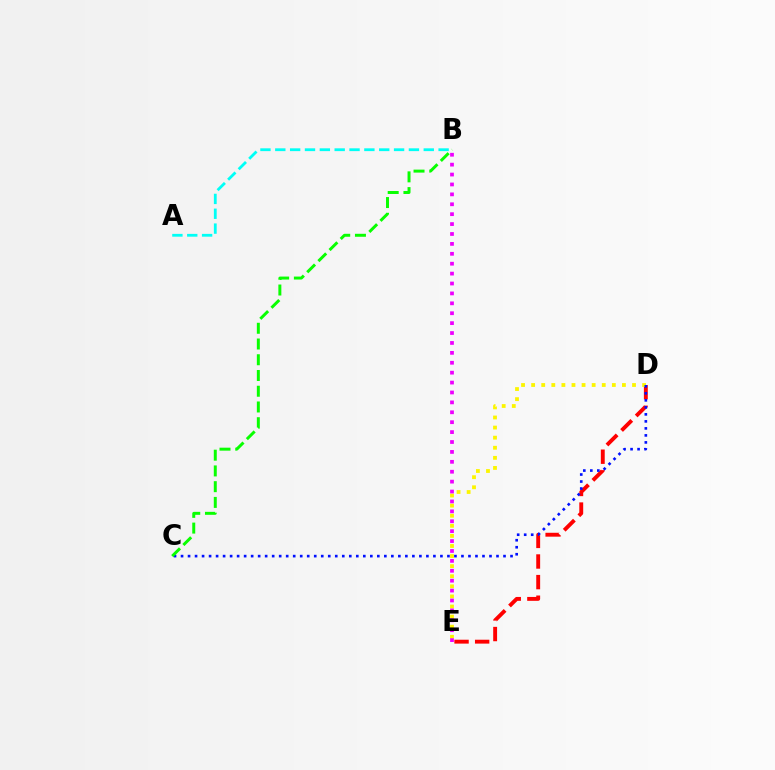{('D', 'E'): [{'color': '#ff0000', 'line_style': 'dashed', 'thickness': 2.8}, {'color': '#fcf500', 'line_style': 'dotted', 'thickness': 2.74}], ('C', 'D'): [{'color': '#0010ff', 'line_style': 'dotted', 'thickness': 1.9}], ('A', 'B'): [{'color': '#00fff6', 'line_style': 'dashed', 'thickness': 2.02}], ('B', 'C'): [{'color': '#08ff00', 'line_style': 'dashed', 'thickness': 2.14}], ('B', 'E'): [{'color': '#ee00ff', 'line_style': 'dotted', 'thickness': 2.69}]}